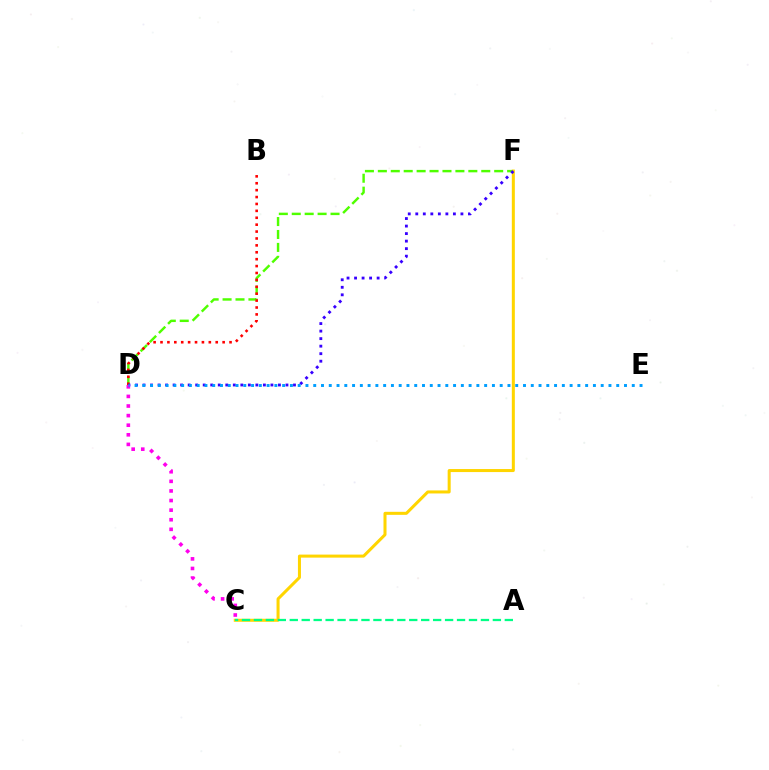{('D', 'F'): [{'color': '#4fff00', 'line_style': 'dashed', 'thickness': 1.76}, {'color': '#3700ff', 'line_style': 'dotted', 'thickness': 2.04}], ('C', 'F'): [{'color': '#ffd500', 'line_style': 'solid', 'thickness': 2.18}], ('B', 'D'): [{'color': '#ff0000', 'line_style': 'dotted', 'thickness': 1.88}], ('A', 'C'): [{'color': '#00ff86', 'line_style': 'dashed', 'thickness': 1.62}], ('C', 'D'): [{'color': '#ff00ed', 'line_style': 'dotted', 'thickness': 2.61}], ('D', 'E'): [{'color': '#009eff', 'line_style': 'dotted', 'thickness': 2.11}]}